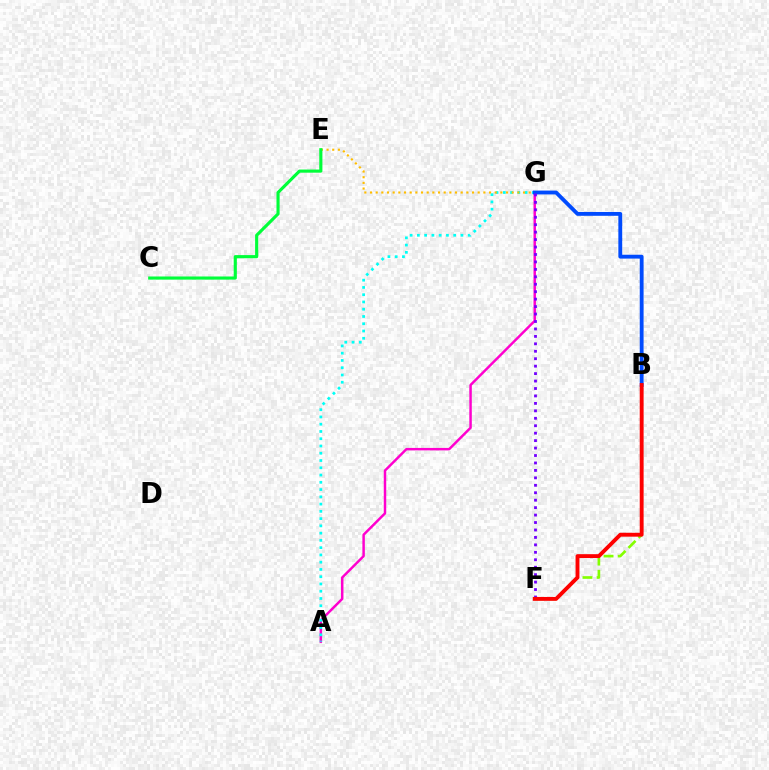{('A', 'G'): [{'color': '#ff00cf', 'line_style': 'solid', 'thickness': 1.78}, {'color': '#00fff6', 'line_style': 'dotted', 'thickness': 1.97}], ('B', 'F'): [{'color': '#84ff00', 'line_style': 'dashed', 'thickness': 1.92}, {'color': '#ff0000', 'line_style': 'solid', 'thickness': 2.79}], ('E', 'G'): [{'color': '#ffbd00', 'line_style': 'dotted', 'thickness': 1.54}], ('B', 'G'): [{'color': '#004bff', 'line_style': 'solid', 'thickness': 2.77}], ('F', 'G'): [{'color': '#7200ff', 'line_style': 'dotted', 'thickness': 2.02}], ('C', 'E'): [{'color': '#00ff39', 'line_style': 'solid', 'thickness': 2.26}]}